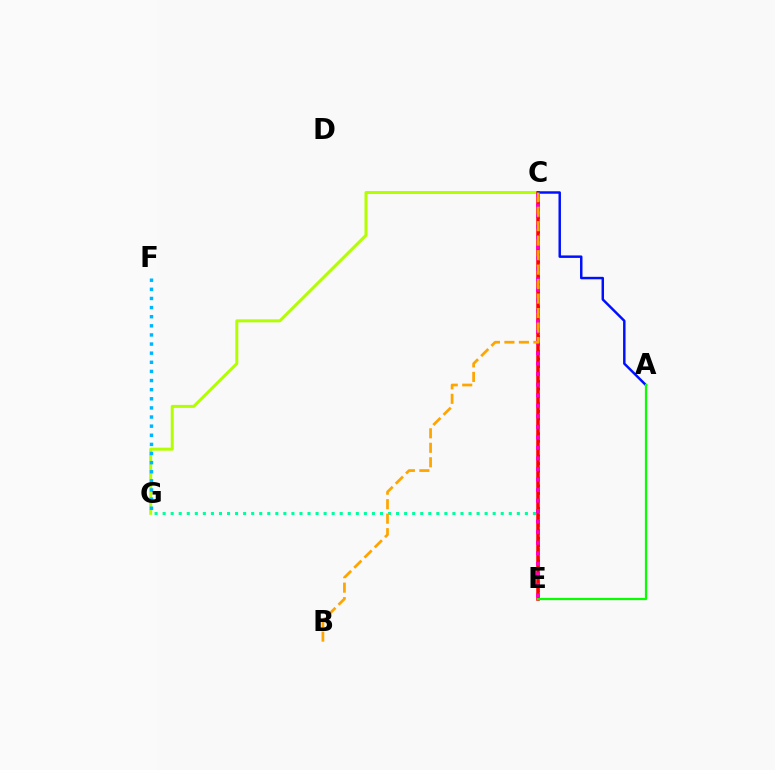{('C', 'G'): [{'color': '#b3ff00', 'line_style': 'solid', 'thickness': 2.16}], ('C', 'E'): [{'color': '#9b00ff', 'line_style': 'dotted', 'thickness': 2.03}, {'color': '#ff0000', 'line_style': 'solid', 'thickness': 2.54}, {'color': '#ff00bd', 'line_style': 'dotted', 'thickness': 2.86}], ('E', 'G'): [{'color': '#00ff9d', 'line_style': 'dotted', 'thickness': 2.19}], ('F', 'G'): [{'color': '#00b5ff', 'line_style': 'dotted', 'thickness': 2.48}], ('A', 'C'): [{'color': '#0010ff', 'line_style': 'solid', 'thickness': 1.78}], ('B', 'C'): [{'color': '#ffa500', 'line_style': 'dashed', 'thickness': 1.97}], ('A', 'E'): [{'color': '#08ff00', 'line_style': 'solid', 'thickness': 1.6}]}